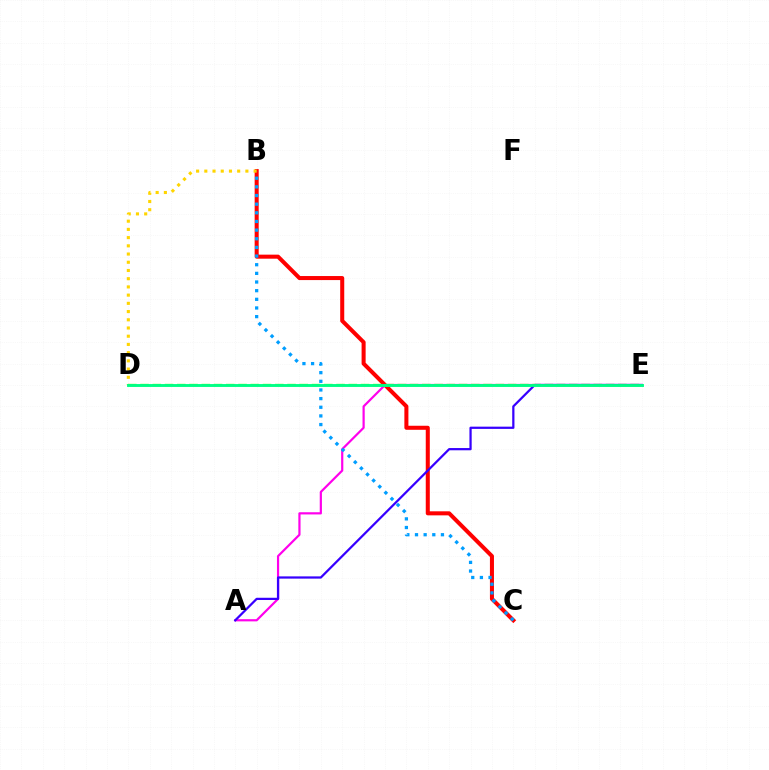{('B', 'C'): [{'color': '#ff0000', 'line_style': 'solid', 'thickness': 2.91}, {'color': '#009eff', 'line_style': 'dotted', 'thickness': 2.35}], ('A', 'E'): [{'color': '#ff00ed', 'line_style': 'solid', 'thickness': 1.58}, {'color': '#3700ff', 'line_style': 'solid', 'thickness': 1.61}], ('B', 'D'): [{'color': '#ffd500', 'line_style': 'dotted', 'thickness': 2.23}], ('D', 'E'): [{'color': '#4fff00', 'line_style': 'dashed', 'thickness': 1.66}, {'color': '#00ff86', 'line_style': 'solid', 'thickness': 2.08}]}